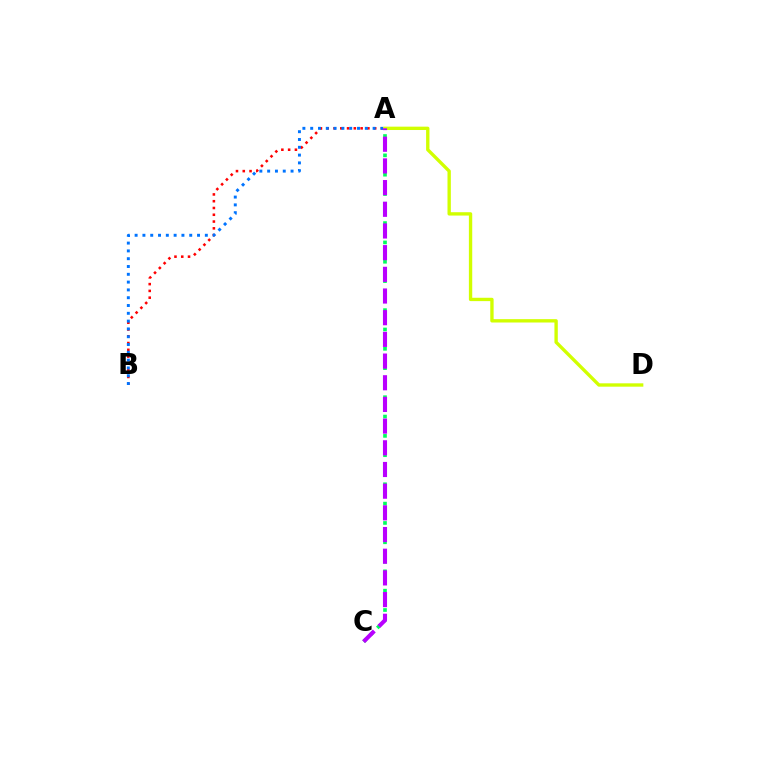{('A', 'B'): [{'color': '#ff0000', 'line_style': 'dotted', 'thickness': 1.84}, {'color': '#0074ff', 'line_style': 'dotted', 'thickness': 2.12}], ('A', 'C'): [{'color': '#00ff5c', 'line_style': 'dotted', 'thickness': 2.63}, {'color': '#b900ff', 'line_style': 'dashed', 'thickness': 2.95}], ('A', 'D'): [{'color': '#d1ff00', 'line_style': 'solid', 'thickness': 2.41}]}